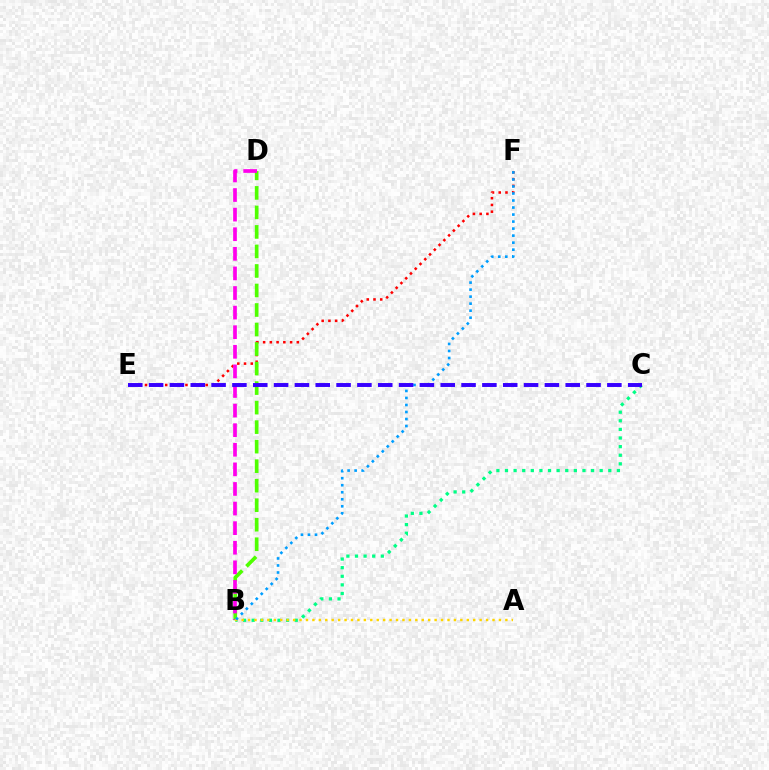{('E', 'F'): [{'color': '#ff0000', 'line_style': 'dotted', 'thickness': 1.83}], ('B', 'D'): [{'color': '#4fff00', 'line_style': 'dashed', 'thickness': 2.65}, {'color': '#ff00ed', 'line_style': 'dashed', 'thickness': 2.66}], ('B', 'C'): [{'color': '#00ff86', 'line_style': 'dotted', 'thickness': 2.34}], ('A', 'B'): [{'color': '#ffd500', 'line_style': 'dotted', 'thickness': 1.75}], ('B', 'F'): [{'color': '#009eff', 'line_style': 'dotted', 'thickness': 1.91}], ('C', 'E'): [{'color': '#3700ff', 'line_style': 'dashed', 'thickness': 2.83}]}